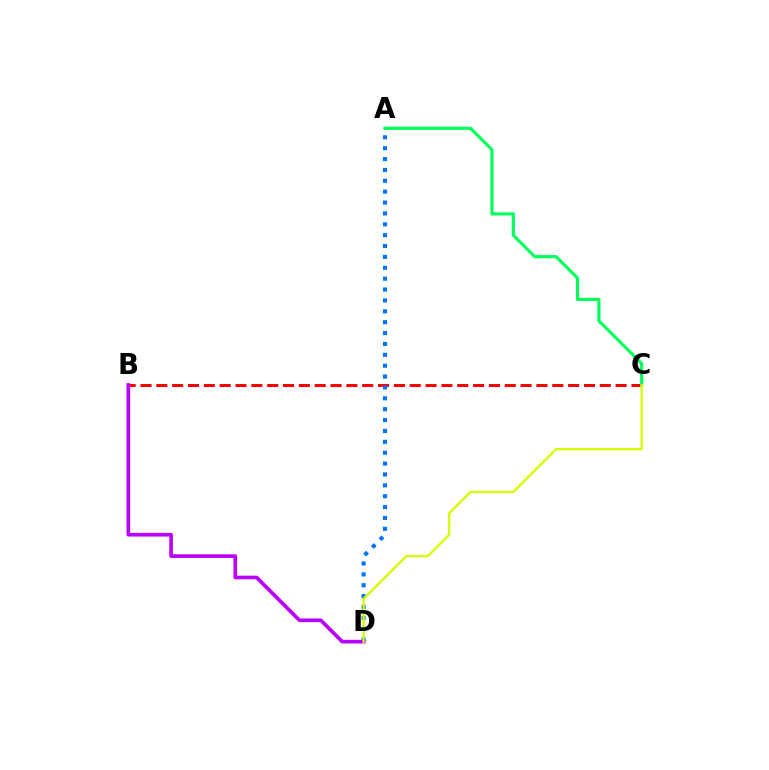{('B', 'C'): [{'color': '#ff0000', 'line_style': 'dashed', 'thickness': 2.15}], ('A', 'C'): [{'color': '#00ff5c', 'line_style': 'solid', 'thickness': 2.27}], ('A', 'D'): [{'color': '#0074ff', 'line_style': 'dotted', 'thickness': 2.96}], ('B', 'D'): [{'color': '#b900ff', 'line_style': 'solid', 'thickness': 2.63}], ('C', 'D'): [{'color': '#d1ff00', 'line_style': 'solid', 'thickness': 1.7}]}